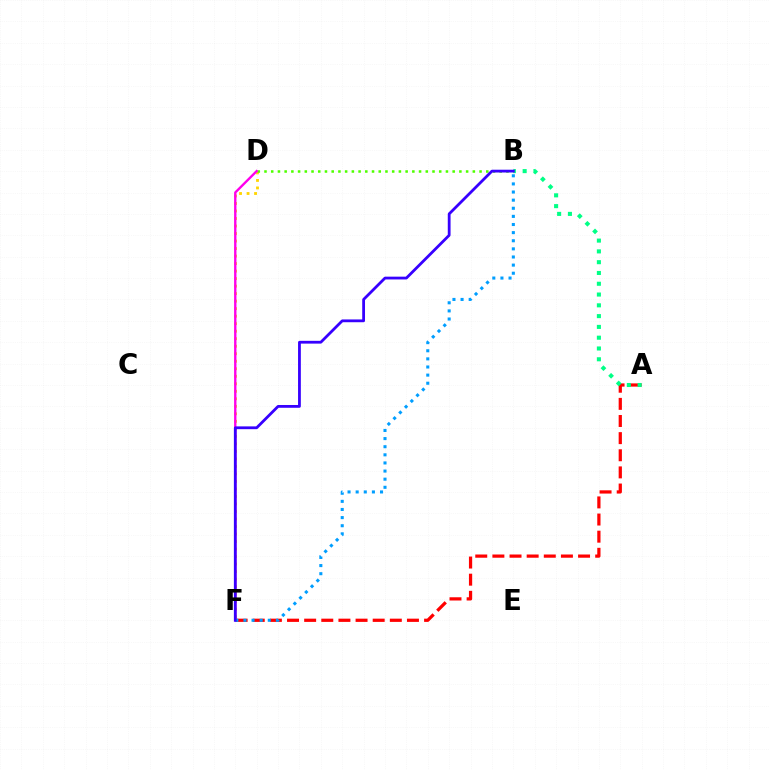{('D', 'F'): [{'color': '#ffd500', 'line_style': 'dotted', 'thickness': 2.04}, {'color': '#ff00ed', 'line_style': 'solid', 'thickness': 1.7}], ('A', 'F'): [{'color': '#ff0000', 'line_style': 'dashed', 'thickness': 2.33}], ('B', 'D'): [{'color': '#4fff00', 'line_style': 'dotted', 'thickness': 1.83}], ('B', 'F'): [{'color': '#009eff', 'line_style': 'dotted', 'thickness': 2.21}, {'color': '#3700ff', 'line_style': 'solid', 'thickness': 2.01}], ('A', 'B'): [{'color': '#00ff86', 'line_style': 'dotted', 'thickness': 2.93}]}